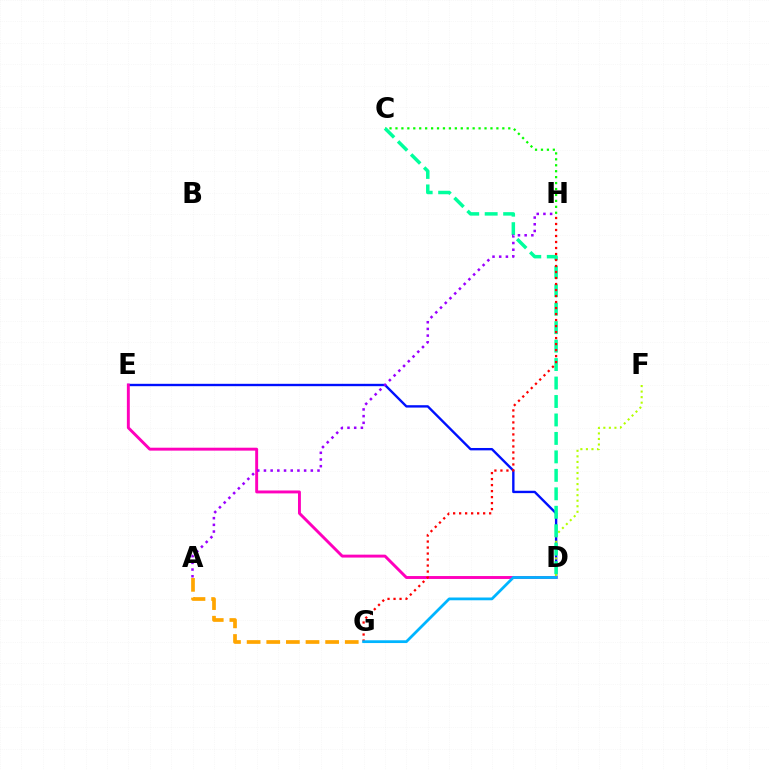{('D', 'E'): [{'color': '#0010ff', 'line_style': 'solid', 'thickness': 1.71}, {'color': '#ff00bd', 'line_style': 'solid', 'thickness': 2.1}], ('C', 'H'): [{'color': '#08ff00', 'line_style': 'dotted', 'thickness': 1.61}], ('D', 'F'): [{'color': '#b3ff00', 'line_style': 'dotted', 'thickness': 1.51}], ('C', 'D'): [{'color': '#00ff9d', 'line_style': 'dashed', 'thickness': 2.51}], ('A', 'H'): [{'color': '#9b00ff', 'line_style': 'dotted', 'thickness': 1.82}], ('G', 'H'): [{'color': '#ff0000', 'line_style': 'dotted', 'thickness': 1.63}], ('D', 'G'): [{'color': '#00b5ff', 'line_style': 'solid', 'thickness': 1.99}], ('A', 'G'): [{'color': '#ffa500', 'line_style': 'dashed', 'thickness': 2.67}]}